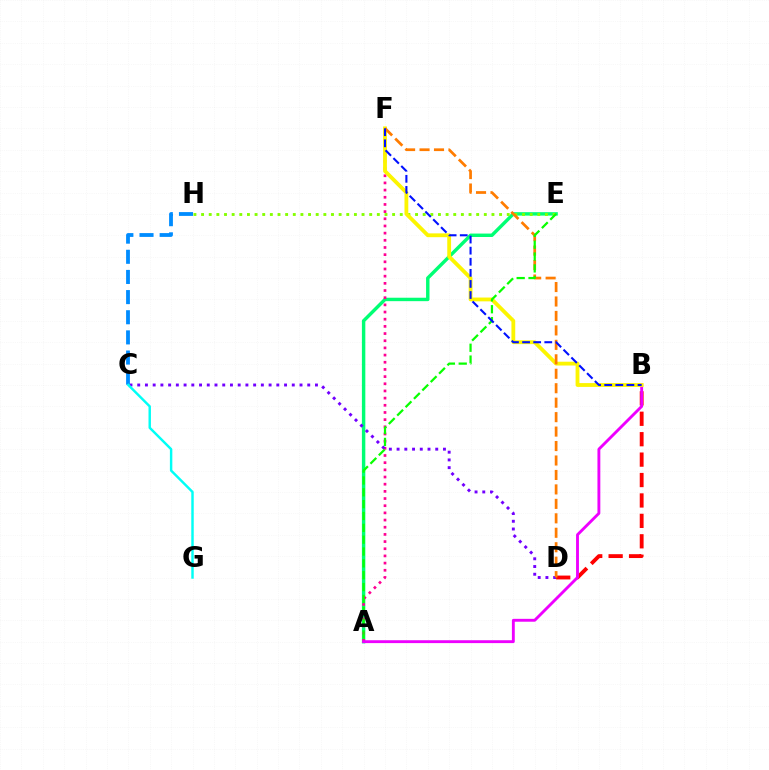{('A', 'E'): [{'color': '#00ff74', 'line_style': 'solid', 'thickness': 2.47}, {'color': '#08ff00', 'line_style': 'dashed', 'thickness': 1.61}], ('A', 'F'): [{'color': '#ff0094', 'line_style': 'dotted', 'thickness': 1.95}], ('E', 'H'): [{'color': '#84ff00', 'line_style': 'dotted', 'thickness': 2.08}], ('C', 'D'): [{'color': '#7200ff', 'line_style': 'dotted', 'thickness': 2.1}], ('B', 'D'): [{'color': '#ff0000', 'line_style': 'dashed', 'thickness': 2.77}], ('C', 'H'): [{'color': '#008cff', 'line_style': 'dashed', 'thickness': 2.74}], ('A', 'B'): [{'color': '#ee00ff', 'line_style': 'solid', 'thickness': 2.07}], ('B', 'F'): [{'color': '#fcf500', 'line_style': 'solid', 'thickness': 2.74}, {'color': '#0010ff', 'line_style': 'dashed', 'thickness': 1.51}], ('C', 'G'): [{'color': '#00fff6', 'line_style': 'solid', 'thickness': 1.76}], ('D', 'F'): [{'color': '#ff7c00', 'line_style': 'dashed', 'thickness': 1.96}]}